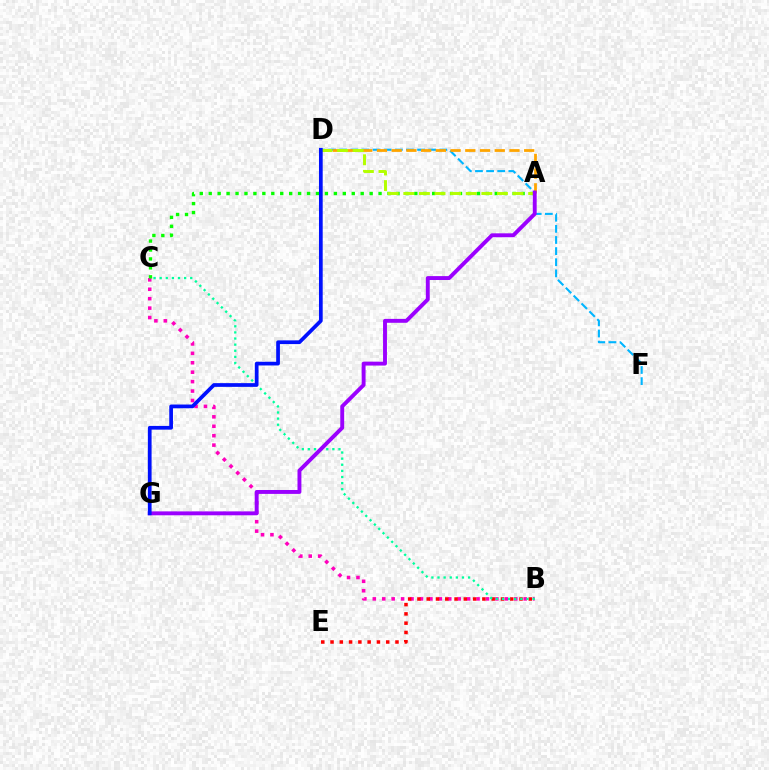{('B', 'C'): [{'color': '#ff00bd', 'line_style': 'dotted', 'thickness': 2.56}, {'color': '#00ff9d', 'line_style': 'dotted', 'thickness': 1.66}], ('B', 'E'): [{'color': '#ff0000', 'line_style': 'dotted', 'thickness': 2.52}], ('D', 'F'): [{'color': '#00b5ff', 'line_style': 'dashed', 'thickness': 1.51}], ('A', 'C'): [{'color': '#08ff00', 'line_style': 'dotted', 'thickness': 2.43}], ('A', 'D'): [{'color': '#ffa500', 'line_style': 'dashed', 'thickness': 2.0}, {'color': '#b3ff00', 'line_style': 'dashed', 'thickness': 2.12}], ('A', 'G'): [{'color': '#9b00ff', 'line_style': 'solid', 'thickness': 2.81}], ('D', 'G'): [{'color': '#0010ff', 'line_style': 'solid', 'thickness': 2.68}]}